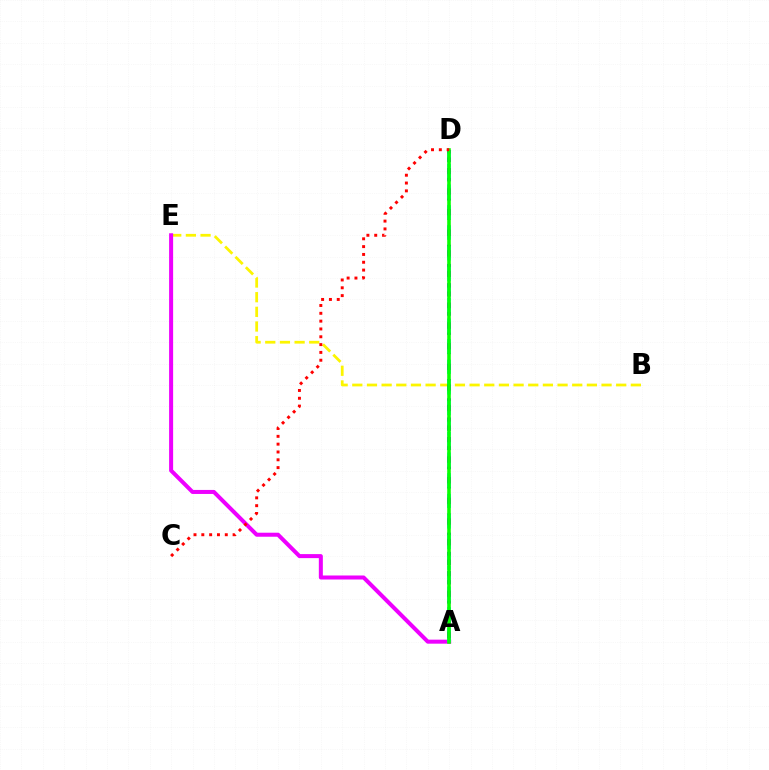{('B', 'E'): [{'color': '#fcf500', 'line_style': 'dashed', 'thickness': 1.99}], ('A', 'E'): [{'color': '#ee00ff', 'line_style': 'solid', 'thickness': 2.89}], ('A', 'D'): [{'color': '#0010ff', 'line_style': 'dashed', 'thickness': 2.61}, {'color': '#00fff6', 'line_style': 'dotted', 'thickness': 2.8}, {'color': '#08ff00', 'line_style': 'solid', 'thickness': 2.58}], ('C', 'D'): [{'color': '#ff0000', 'line_style': 'dotted', 'thickness': 2.12}]}